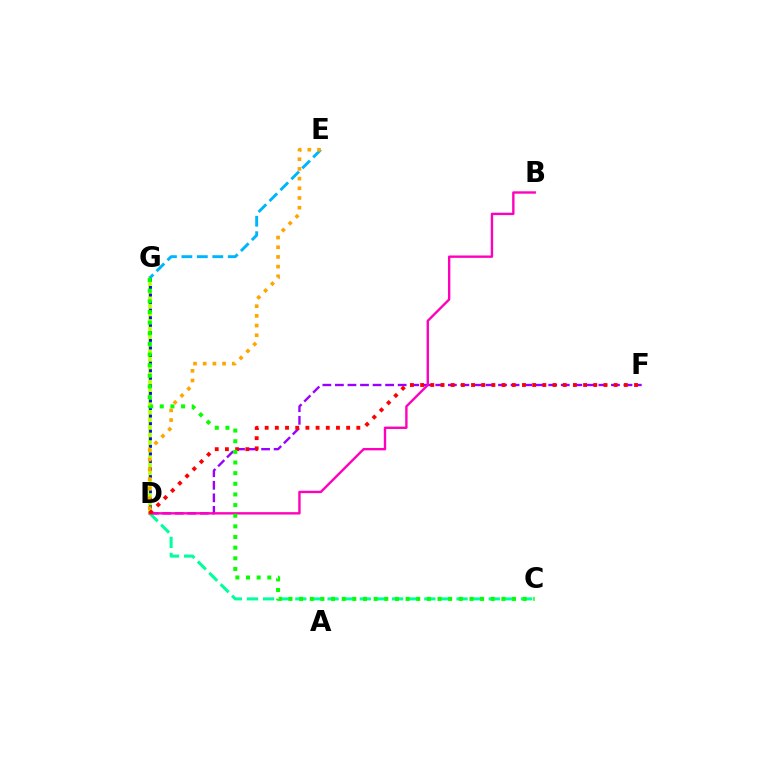{('D', 'F'): [{'color': '#9b00ff', 'line_style': 'dashed', 'thickness': 1.7}, {'color': '#ff0000', 'line_style': 'dotted', 'thickness': 2.77}], ('C', 'D'): [{'color': '#00ff9d', 'line_style': 'dashed', 'thickness': 2.19}], ('D', 'G'): [{'color': '#b3ff00', 'line_style': 'solid', 'thickness': 2.57}, {'color': '#0010ff', 'line_style': 'dotted', 'thickness': 2.06}], ('E', 'G'): [{'color': '#00b5ff', 'line_style': 'dashed', 'thickness': 2.1}], ('B', 'D'): [{'color': '#ff00bd', 'line_style': 'solid', 'thickness': 1.71}], ('C', 'G'): [{'color': '#08ff00', 'line_style': 'dotted', 'thickness': 2.89}], ('D', 'E'): [{'color': '#ffa500', 'line_style': 'dotted', 'thickness': 2.63}]}